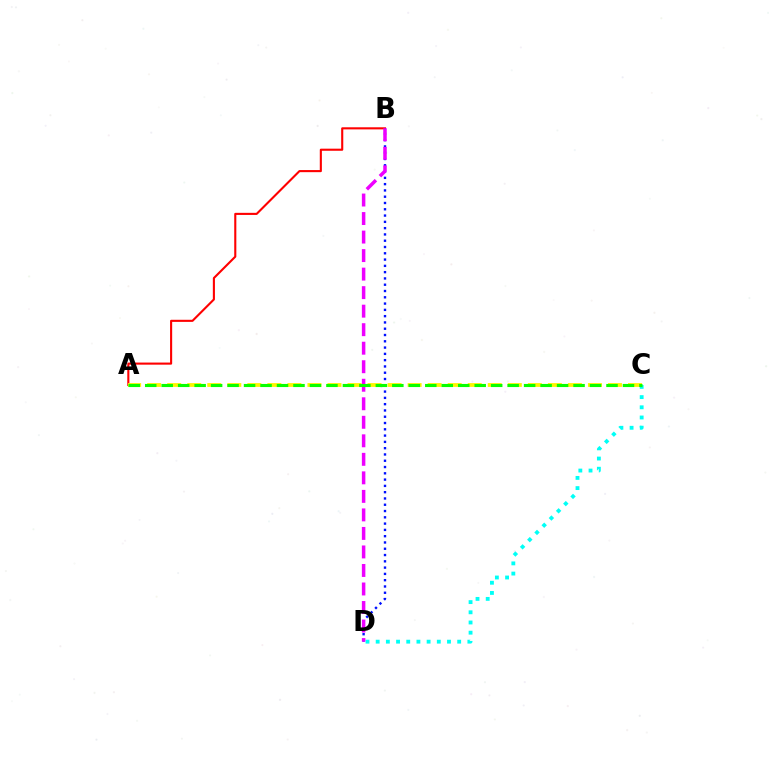{('C', 'D'): [{'color': '#00fff6', 'line_style': 'dotted', 'thickness': 2.77}], ('A', 'B'): [{'color': '#ff0000', 'line_style': 'solid', 'thickness': 1.52}], ('A', 'C'): [{'color': '#fcf500', 'line_style': 'dashed', 'thickness': 2.72}, {'color': '#08ff00', 'line_style': 'dashed', 'thickness': 2.24}], ('B', 'D'): [{'color': '#0010ff', 'line_style': 'dotted', 'thickness': 1.71}, {'color': '#ee00ff', 'line_style': 'dashed', 'thickness': 2.52}]}